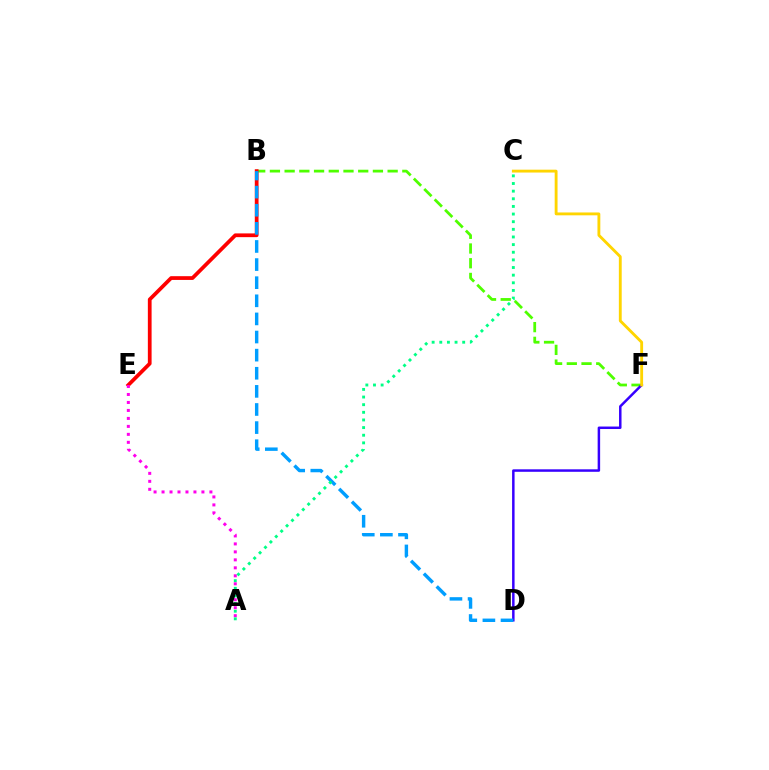{('B', 'F'): [{'color': '#4fff00', 'line_style': 'dashed', 'thickness': 2.0}], ('B', 'E'): [{'color': '#ff0000', 'line_style': 'solid', 'thickness': 2.7}], ('A', 'E'): [{'color': '#ff00ed', 'line_style': 'dotted', 'thickness': 2.17}], ('D', 'F'): [{'color': '#3700ff', 'line_style': 'solid', 'thickness': 1.79}], ('B', 'D'): [{'color': '#009eff', 'line_style': 'dashed', 'thickness': 2.46}], ('C', 'F'): [{'color': '#ffd500', 'line_style': 'solid', 'thickness': 2.06}], ('A', 'C'): [{'color': '#00ff86', 'line_style': 'dotted', 'thickness': 2.08}]}